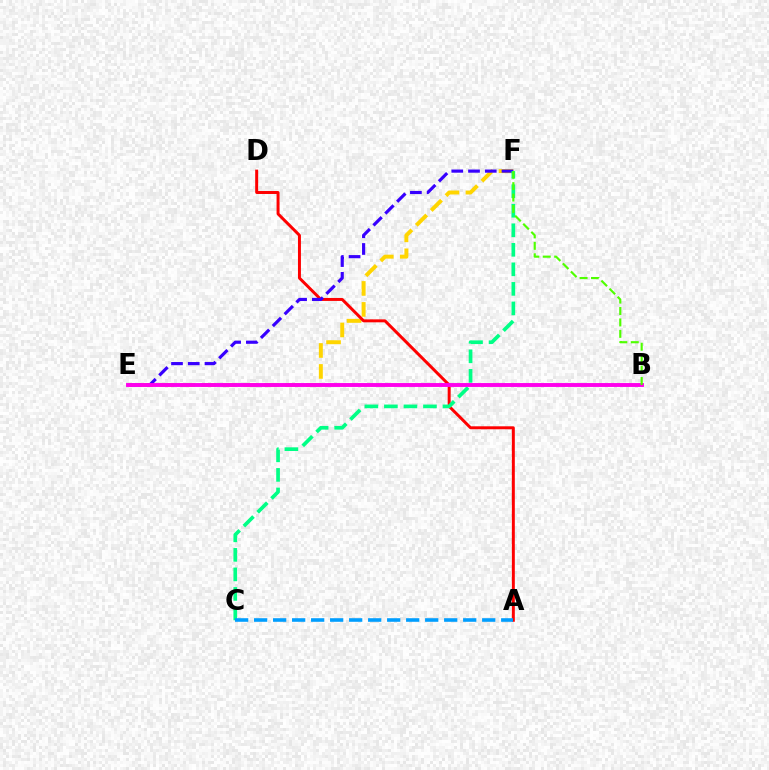{('E', 'F'): [{'color': '#ffd500', 'line_style': 'dashed', 'thickness': 2.85}, {'color': '#3700ff', 'line_style': 'dashed', 'thickness': 2.27}], ('A', 'D'): [{'color': '#ff0000', 'line_style': 'solid', 'thickness': 2.13}], ('C', 'F'): [{'color': '#00ff86', 'line_style': 'dashed', 'thickness': 2.65}], ('A', 'C'): [{'color': '#009eff', 'line_style': 'dashed', 'thickness': 2.58}], ('B', 'E'): [{'color': '#ff00ed', 'line_style': 'solid', 'thickness': 2.8}], ('B', 'F'): [{'color': '#4fff00', 'line_style': 'dashed', 'thickness': 1.55}]}